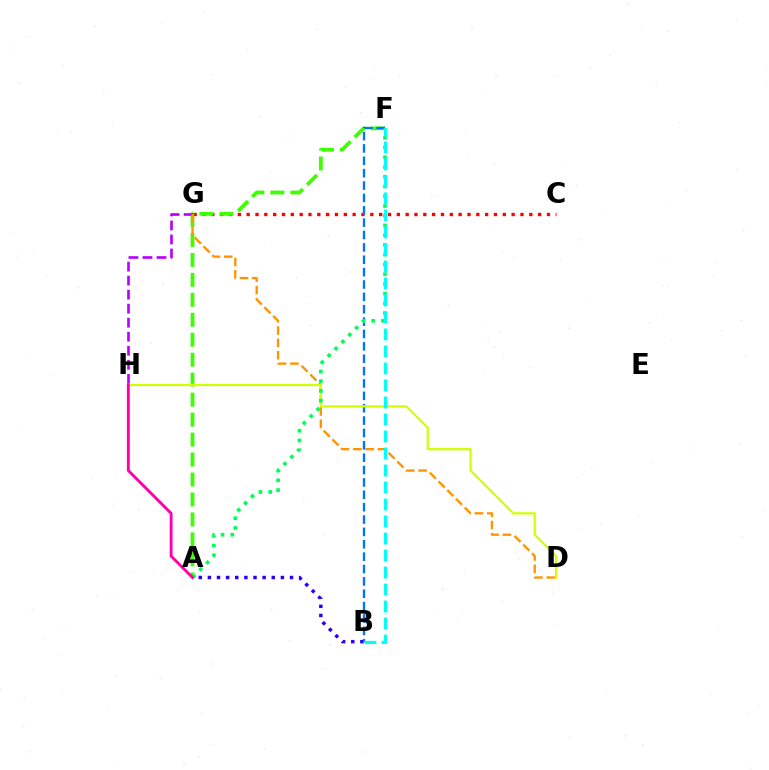{('C', 'G'): [{'color': '#ff0000', 'line_style': 'dotted', 'thickness': 2.4}], ('A', 'B'): [{'color': '#2500ff', 'line_style': 'dotted', 'thickness': 2.48}], ('A', 'F'): [{'color': '#3dff00', 'line_style': 'dashed', 'thickness': 2.71}, {'color': '#00ff5c', 'line_style': 'dotted', 'thickness': 2.65}], ('G', 'H'): [{'color': '#b900ff', 'line_style': 'dashed', 'thickness': 1.91}], ('B', 'F'): [{'color': '#0074ff', 'line_style': 'dashed', 'thickness': 1.68}, {'color': '#00fff6', 'line_style': 'dashed', 'thickness': 2.31}], ('D', 'G'): [{'color': '#ff9400', 'line_style': 'dashed', 'thickness': 1.68}], ('D', 'H'): [{'color': '#d1ff00', 'line_style': 'solid', 'thickness': 1.6}], ('A', 'H'): [{'color': '#ff00ac', 'line_style': 'solid', 'thickness': 2.08}]}